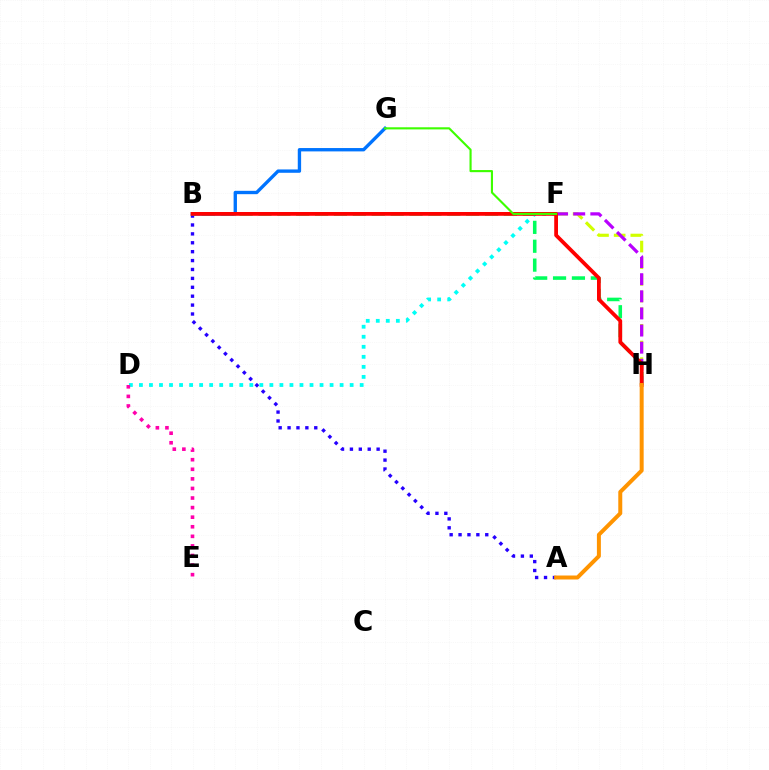{('A', 'B'): [{'color': '#2500ff', 'line_style': 'dotted', 'thickness': 2.42}], ('F', 'H'): [{'color': '#d1ff00', 'line_style': 'dashed', 'thickness': 2.26}, {'color': '#b900ff', 'line_style': 'dashed', 'thickness': 2.33}], ('B', 'H'): [{'color': '#00ff5c', 'line_style': 'dashed', 'thickness': 2.57}, {'color': '#ff0000', 'line_style': 'solid', 'thickness': 2.72}], ('B', 'G'): [{'color': '#0074ff', 'line_style': 'solid', 'thickness': 2.41}], ('D', 'F'): [{'color': '#00fff6', 'line_style': 'dotted', 'thickness': 2.73}], ('F', 'G'): [{'color': '#3dff00', 'line_style': 'solid', 'thickness': 1.53}], ('D', 'E'): [{'color': '#ff00ac', 'line_style': 'dotted', 'thickness': 2.6}], ('A', 'H'): [{'color': '#ff9400', 'line_style': 'solid', 'thickness': 2.86}]}